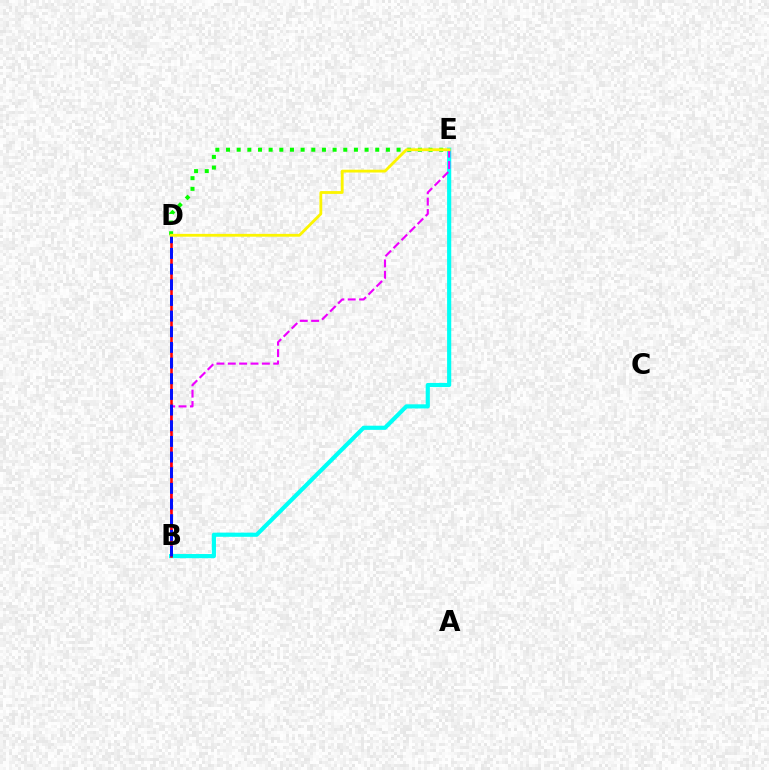{('B', 'E'): [{'color': '#00fff6', 'line_style': 'solid', 'thickness': 2.99}, {'color': '#ee00ff', 'line_style': 'dashed', 'thickness': 1.54}], ('D', 'E'): [{'color': '#08ff00', 'line_style': 'dotted', 'thickness': 2.9}, {'color': '#fcf500', 'line_style': 'solid', 'thickness': 2.03}], ('B', 'D'): [{'color': '#ff0000', 'line_style': 'solid', 'thickness': 1.85}, {'color': '#0010ff', 'line_style': 'dashed', 'thickness': 2.13}]}